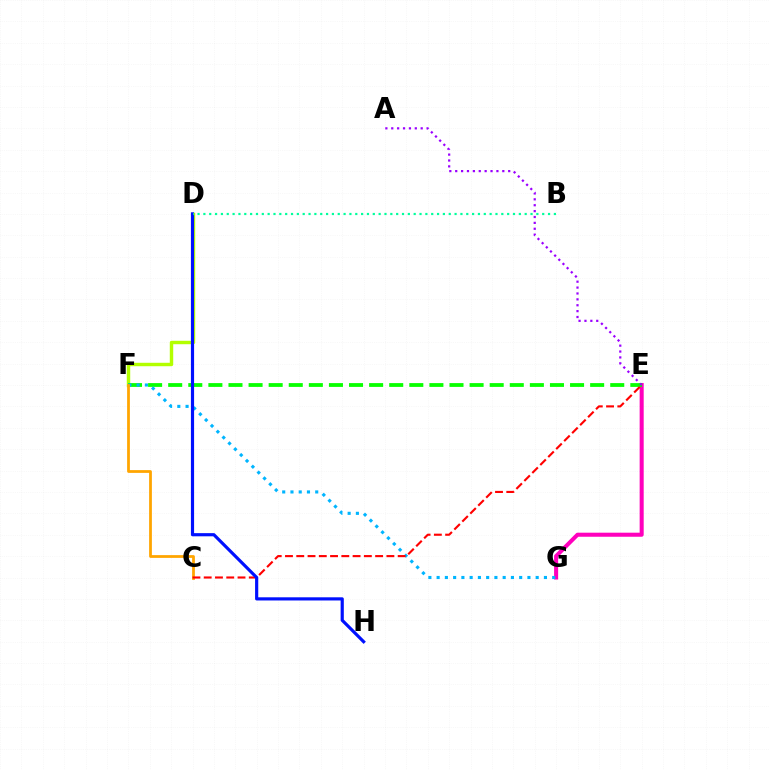{('E', 'G'): [{'color': '#ff00bd', 'line_style': 'solid', 'thickness': 2.92}], ('D', 'F'): [{'color': '#b3ff00', 'line_style': 'solid', 'thickness': 2.47}], ('E', 'F'): [{'color': '#08ff00', 'line_style': 'dashed', 'thickness': 2.73}], ('F', 'G'): [{'color': '#00b5ff', 'line_style': 'dotted', 'thickness': 2.24}], ('C', 'F'): [{'color': '#ffa500', 'line_style': 'solid', 'thickness': 1.99}], ('C', 'E'): [{'color': '#ff0000', 'line_style': 'dashed', 'thickness': 1.53}], ('A', 'E'): [{'color': '#9b00ff', 'line_style': 'dotted', 'thickness': 1.6}], ('D', 'H'): [{'color': '#0010ff', 'line_style': 'solid', 'thickness': 2.28}], ('B', 'D'): [{'color': '#00ff9d', 'line_style': 'dotted', 'thickness': 1.59}]}